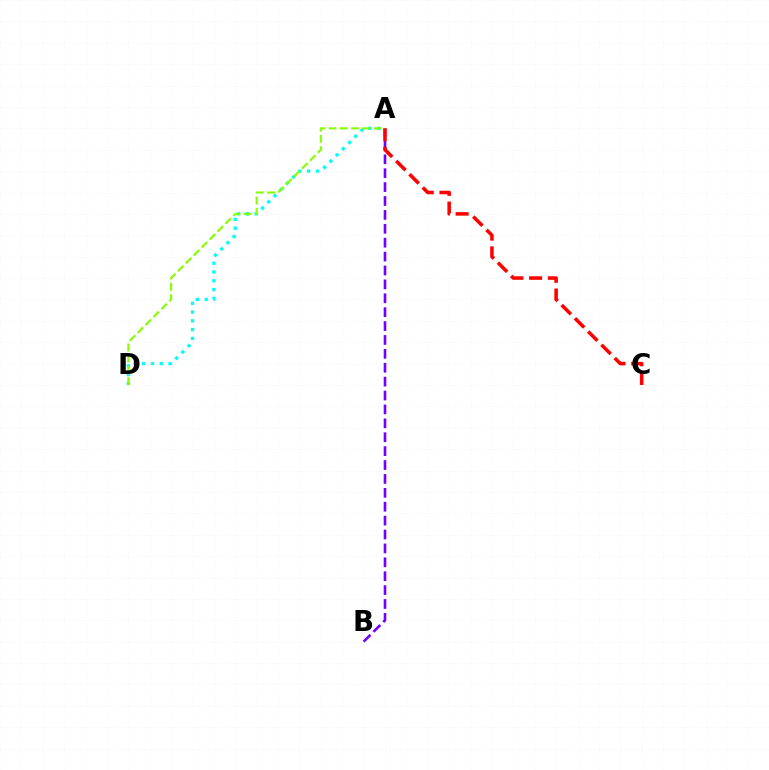{('A', 'D'): [{'color': '#00fff6', 'line_style': 'dotted', 'thickness': 2.39}, {'color': '#84ff00', 'line_style': 'dashed', 'thickness': 1.52}], ('A', 'B'): [{'color': '#7200ff', 'line_style': 'dashed', 'thickness': 1.89}], ('A', 'C'): [{'color': '#ff0000', 'line_style': 'dashed', 'thickness': 2.55}]}